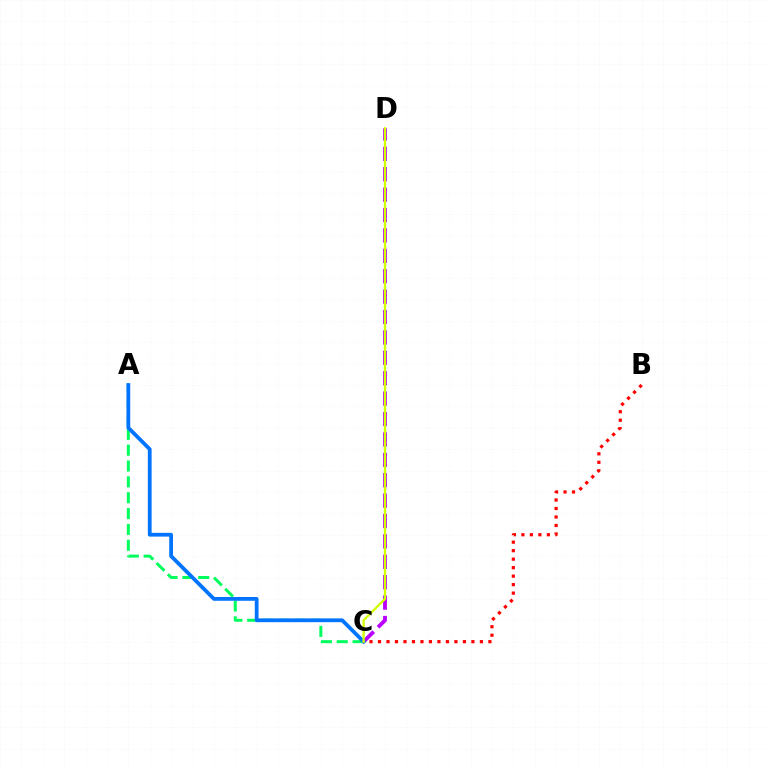{('C', 'D'): [{'color': '#b900ff', 'line_style': 'dashed', 'thickness': 2.77}, {'color': '#d1ff00', 'line_style': 'solid', 'thickness': 1.66}], ('A', 'C'): [{'color': '#00ff5c', 'line_style': 'dashed', 'thickness': 2.15}, {'color': '#0074ff', 'line_style': 'solid', 'thickness': 2.72}], ('B', 'C'): [{'color': '#ff0000', 'line_style': 'dotted', 'thickness': 2.31}]}